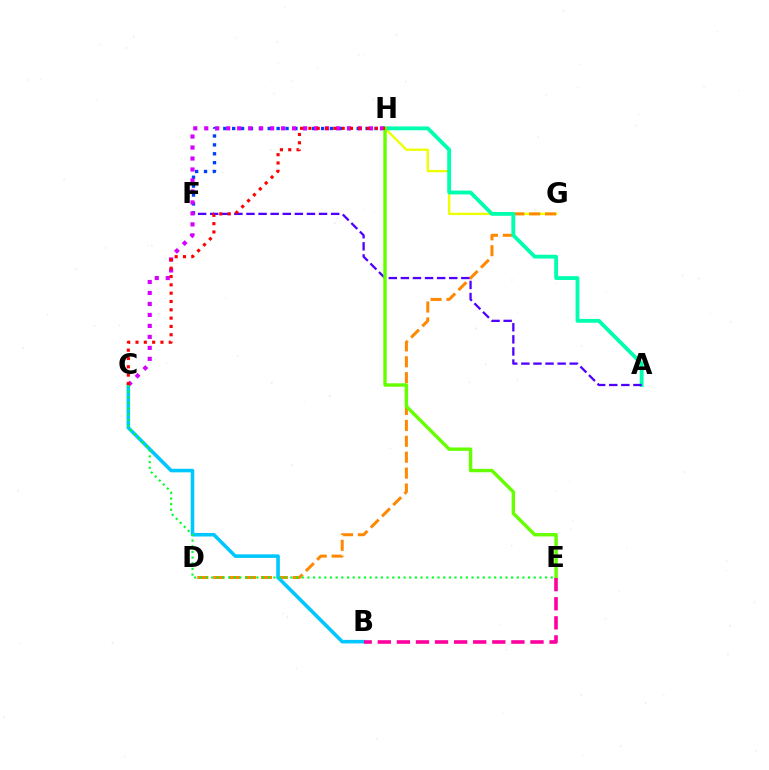{('G', 'H'): [{'color': '#eeff00', 'line_style': 'solid', 'thickness': 1.68}], ('F', 'H'): [{'color': '#003fff', 'line_style': 'dotted', 'thickness': 2.42}], ('D', 'G'): [{'color': '#ff8800', 'line_style': 'dashed', 'thickness': 2.16}], ('B', 'C'): [{'color': '#00c7ff', 'line_style': 'solid', 'thickness': 2.56}], ('A', 'H'): [{'color': '#00ffaf', 'line_style': 'solid', 'thickness': 2.76}], ('A', 'F'): [{'color': '#4f00ff', 'line_style': 'dashed', 'thickness': 1.64}], ('C', 'H'): [{'color': '#d600ff', 'line_style': 'dotted', 'thickness': 2.98}, {'color': '#ff0000', 'line_style': 'dotted', 'thickness': 2.26}], ('C', 'E'): [{'color': '#00ff27', 'line_style': 'dotted', 'thickness': 1.54}], ('E', 'H'): [{'color': '#66ff00', 'line_style': 'solid', 'thickness': 2.46}], ('B', 'E'): [{'color': '#ff00a0', 'line_style': 'dashed', 'thickness': 2.59}]}